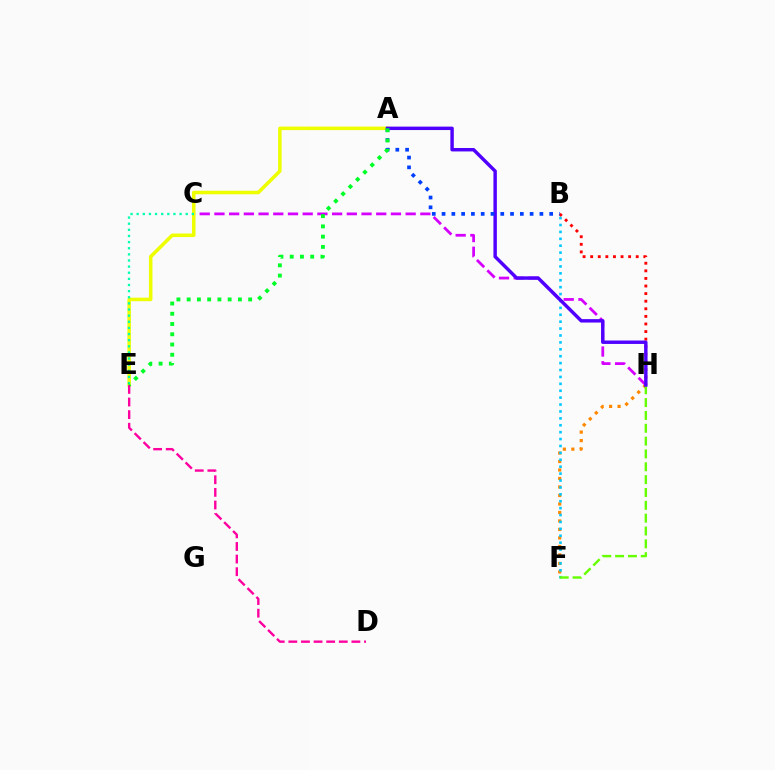{('B', 'H'): [{'color': '#ff0000', 'line_style': 'dotted', 'thickness': 2.06}], ('C', 'H'): [{'color': '#d600ff', 'line_style': 'dashed', 'thickness': 2.0}], ('F', 'H'): [{'color': '#ff8800', 'line_style': 'dotted', 'thickness': 2.31}, {'color': '#66ff00', 'line_style': 'dashed', 'thickness': 1.74}], ('A', 'E'): [{'color': '#eeff00', 'line_style': 'solid', 'thickness': 2.53}, {'color': '#00ff27', 'line_style': 'dotted', 'thickness': 2.78}], ('B', 'F'): [{'color': '#00c7ff', 'line_style': 'dotted', 'thickness': 1.88}], ('A', 'H'): [{'color': '#4f00ff', 'line_style': 'solid', 'thickness': 2.47}], ('A', 'B'): [{'color': '#003fff', 'line_style': 'dotted', 'thickness': 2.66}], ('C', 'E'): [{'color': '#00ffaf', 'line_style': 'dotted', 'thickness': 1.67}], ('D', 'E'): [{'color': '#ff00a0', 'line_style': 'dashed', 'thickness': 1.71}]}